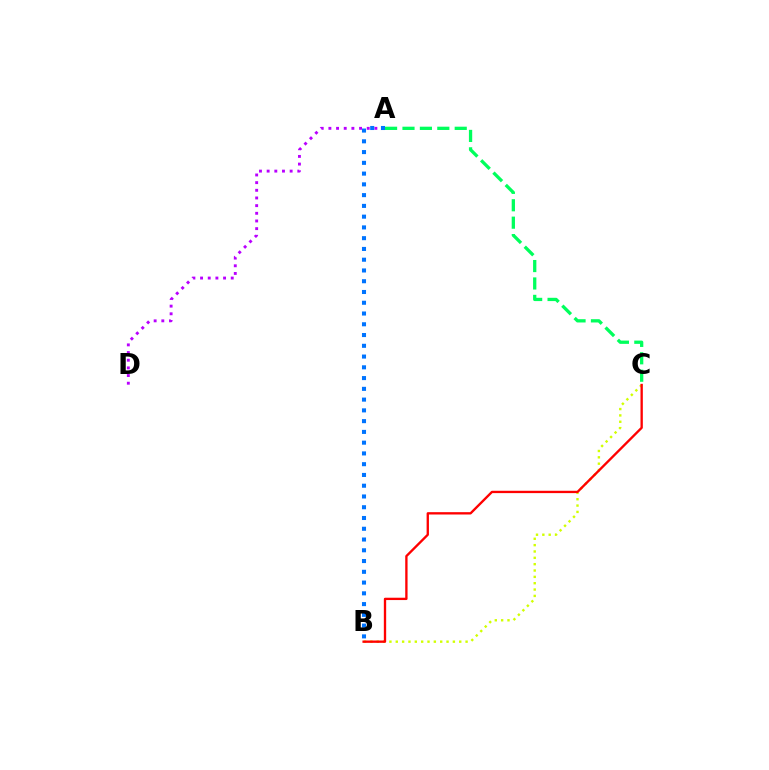{('B', 'C'): [{'color': '#d1ff00', 'line_style': 'dotted', 'thickness': 1.72}, {'color': '#ff0000', 'line_style': 'solid', 'thickness': 1.68}], ('A', 'C'): [{'color': '#00ff5c', 'line_style': 'dashed', 'thickness': 2.37}], ('A', 'D'): [{'color': '#b900ff', 'line_style': 'dotted', 'thickness': 2.08}], ('A', 'B'): [{'color': '#0074ff', 'line_style': 'dotted', 'thickness': 2.92}]}